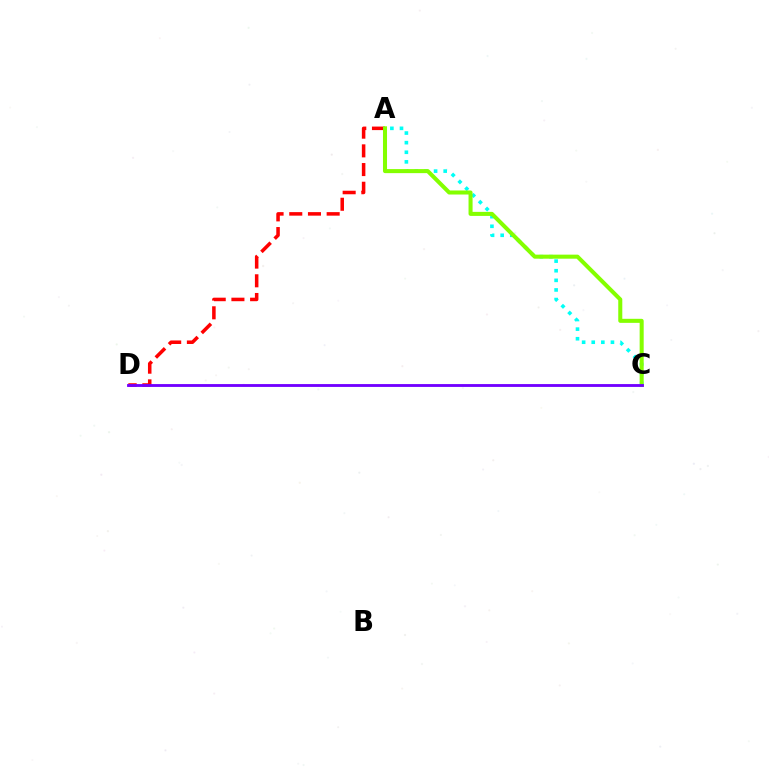{('A', 'C'): [{'color': '#00fff6', 'line_style': 'dotted', 'thickness': 2.61}, {'color': '#84ff00', 'line_style': 'solid', 'thickness': 2.91}], ('A', 'D'): [{'color': '#ff0000', 'line_style': 'dashed', 'thickness': 2.54}], ('C', 'D'): [{'color': '#7200ff', 'line_style': 'solid', 'thickness': 2.05}]}